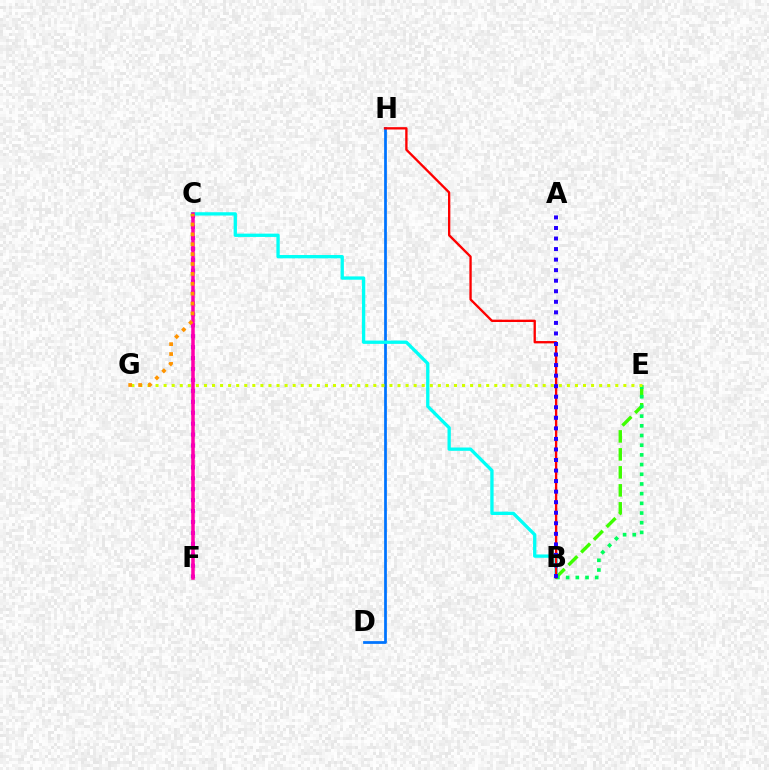{('C', 'F'): [{'color': '#b900ff', 'line_style': 'dotted', 'thickness': 2.97}, {'color': '#ff00ac', 'line_style': 'solid', 'thickness': 2.54}], ('B', 'E'): [{'color': '#3dff00', 'line_style': 'dashed', 'thickness': 2.44}, {'color': '#00ff5c', 'line_style': 'dotted', 'thickness': 2.63}], ('D', 'H'): [{'color': '#0074ff', 'line_style': 'solid', 'thickness': 1.98}], ('B', 'C'): [{'color': '#00fff6', 'line_style': 'solid', 'thickness': 2.38}], ('E', 'G'): [{'color': '#d1ff00', 'line_style': 'dotted', 'thickness': 2.19}], ('C', 'G'): [{'color': '#ff9400', 'line_style': 'dotted', 'thickness': 2.69}], ('B', 'H'): [{'color': '#ff0000', 'line_style': 'solid', 'thickness': 1.68}], ('A', 'B'): [{'color': '#2500ff', 'line_style': 'dotted', 'thickness': 2.87}]}